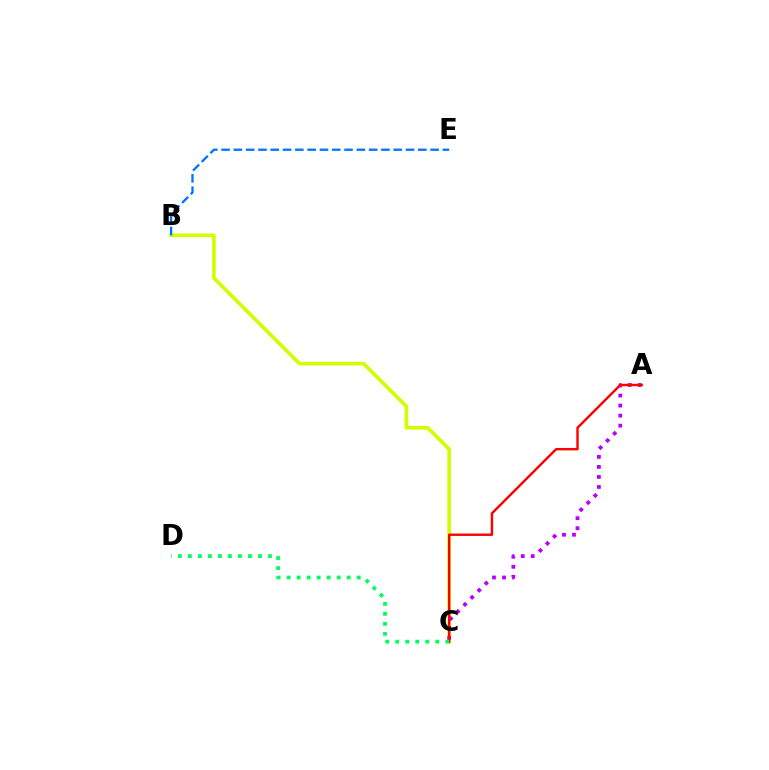{('B', 'C'): [{'color': '#d1ff00', 'line_style': 'solid', 'thickness': 2.62}], ('A', 'C'): [{'color': '#b900ff', 'line_style': 'dotted', 'thickness': 2.72}, {'color': '#ff0000', 'line_style': 'solid', 'thickness': 1.74}], ('B', 'E'): [{'color': '#0074ff', 'line_style': 'dashed', 'thickness': 1.67}], ('C', 'D'): [{'color': '#00ff5c', 'line_style': 'dotted', 'thickness': 2.72}]}